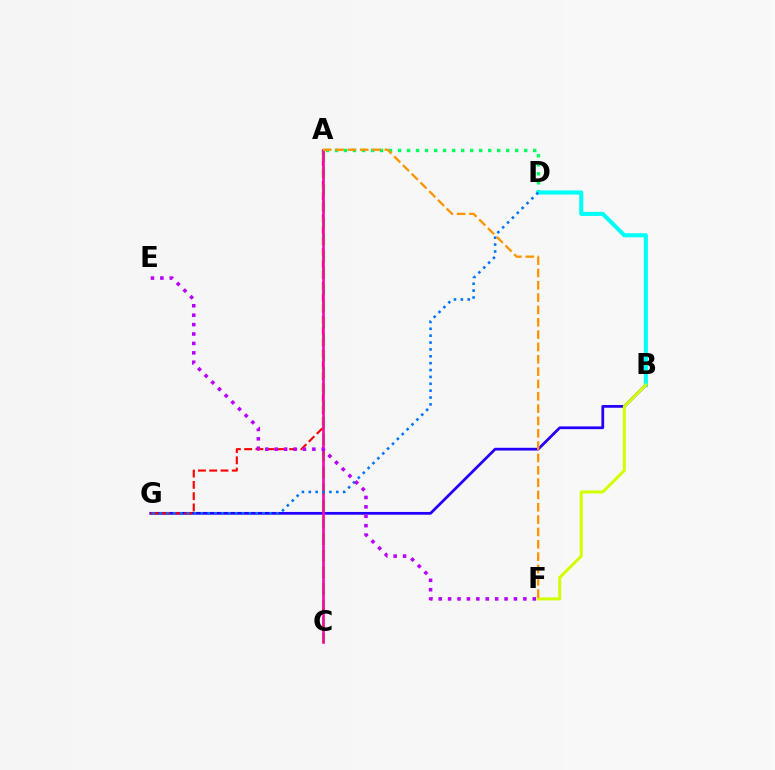{('B', 'G'): [{'color': '#2500ff', 'line_style': 'solid', 'thickness': 1.98}], ('A', 'G'): [{'color': '#ff0000', 'line_style': 'dashed', 'thickness': 1.53}], ('A', 'C'): [{'color': '#3dff00', 'line_style': 'dashed', 'thickness': 2.26}, {'color': '#ff00ac', 'line_style': 'solid', 'thickness': 1.88}], ('A', 'D'): [{'color': '#00ff5c', 'line_style': 'dotted', 'thickness': 2.45}], ('B', 'D'): [{'color': '#00fff6', 'line_style': 'solid', 'thickness': 2.96}], ('D', 'G'): [{'color': '#0074ff', 'line_style': 'dotted', 'thickness': 1.87}], ('B', 'F'): [{'color': '#d1ff00', 'line_style': 'solid', 'thickness': 2.16}], ('E', 'F'): [{'color': '#b900ff', 'line_style': 'dotted', 'thickness': 2.56}], ('A', 'F'): [{'color': '#ff9400', 'line_style': 'dashed', 'thickness': 1.68}]}